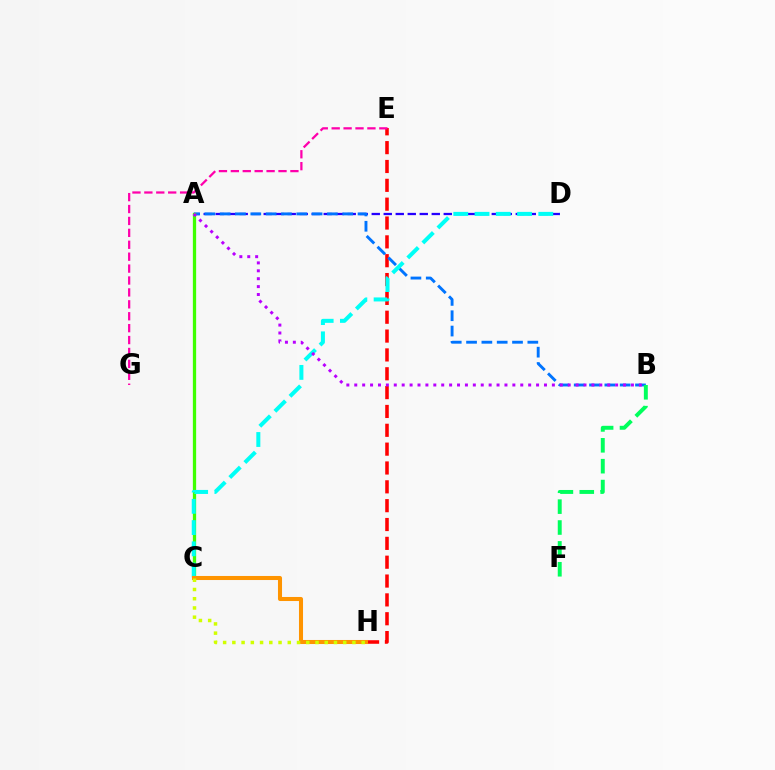{('E', 'H'): [{'color': '#ff0000', 'line_style': 'dashed', 'thickness': 2.56}], ('A', 'D'): [{'color': '#2500ff', 'line_style': 'dashed', 'thickness': 1.63}], ('A', 'B'): [{'color': '#0074ff', 'line_style': 'dashed', 'thickness': 2.08}, {'color': '#b900ff', 'line_style': 'dotted', 'thickness': 2.15}], ('A', 'C'): [{'color': '#3dff00', 'line_style': 'solid', 'thickness': 2.36}], ('C', 'D'): [{'color': '#00fff6', 'line_style': 'dashed', 'thickness': 2.89}], ('B', 'F'): [{'color': '#00ff5c', 'line_style': 'dashed', 'thickness': 2.84}], ('C', 'H'): [{'color': '#ff9400', 'line_style': 'solid', 'thickness': 2.92}, {'color': '#d1ff00', 'line_style': 'dotted', 'thickness': 2.51}], ('E', 'G'): [{'color': '#ff00ac', 'line_style': 'dashed', 'thickness': 1.62}]}